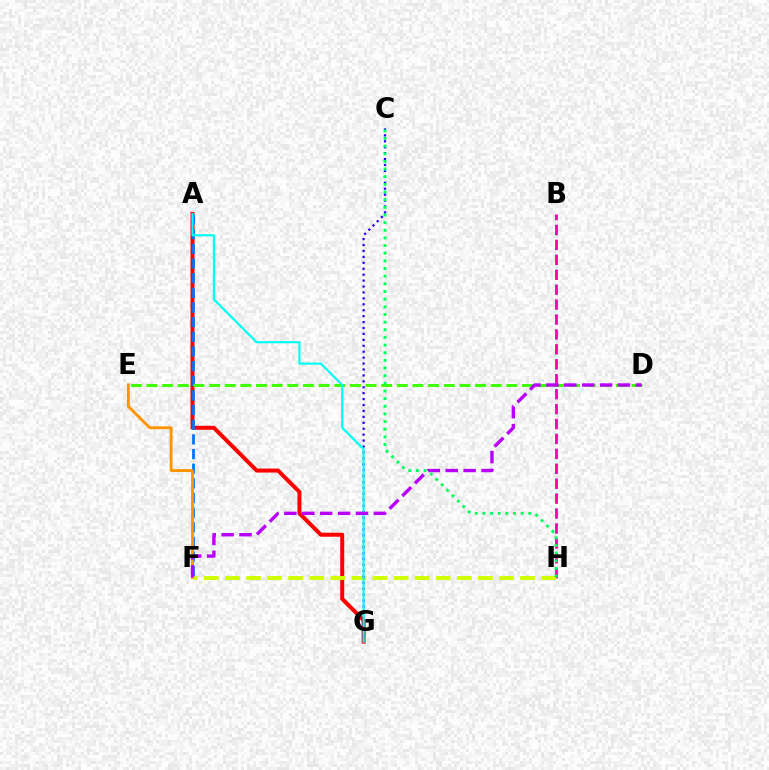{('A', 'G'): [{'color': '#ff0000', 'line_style': 'solid', 'thickness': 2.87}, {'color': '#00fff6', 'line_style': 'solid', 'thickness': 1.56}], ('B', 'H'): [{'color': '#ff00ac', 'line_style': 'dashed', 'thickness': 2.03}], ('A', 'F'): [{'color': '#0074ff', 'line_style': 'dashed', 'thickness': 1.99}], ('E', 'F'): [{'color': '#ff9400', 'line_style': 'solid', 'thickness': 2.07}], ('D', 'E'): [{'color': '#3dff00', 'line_style': 'dashed', 'thickness': 2.13}], ('F', 'H'): [{'color': '#d1ff00', 'line_style': 'dashed', 'thickness': 2.86}], ('C', 'G'): [{'color': '#2500ff', 'line_style': 'dotted', 'thickness': 1.61}], ('D', 'F'): [{'color': '#b900ff', 'line_style': 'dashed', 'thickness': 2.43}], ('C', 'H'): [{'color': '#00ff5c', 'line_style': 'dotted', 'thickness': 2.08}]}